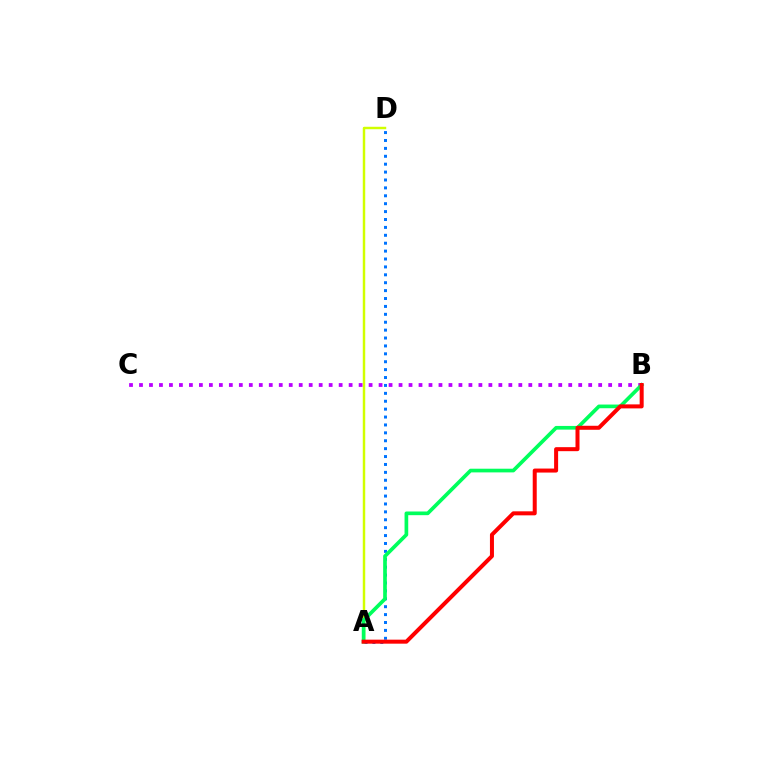{('A', 'D'): [{'color': '#0074ff', 'line_style': 'dotted', 'thickness': 2.15}, {'color': '#d1ff00', 'line_style': 'solid', 'thickness': 1.77}], ('B', 'C'): [{'color': '#b900ff', 'line_style': 'dotted', 'thickness': 2.71}], ('A', 'B'): [{'color': '#00ff5c', 'line_style': 'solid', 'thickness': 2.65}, {'color': '#ff0000', 'line_style': 'solid', 'thickness': 2.89}]}